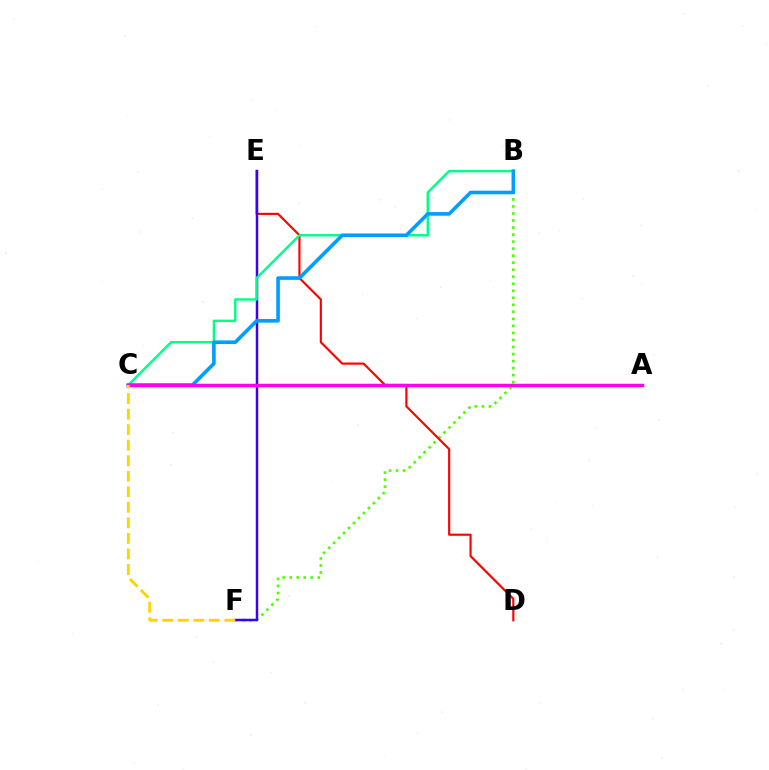{('B', 'F'): [{'color': '#4fff00', 'line_style': 'dotted', 'thickness': 1.91}], ('D', 'E'): [{'color': '#ff0000', 'line_style': 'solid', 'thickness': 1.54}], ('E', 'F'): [{'color': '#3700ff', 'line_style': 'solid', 'thickness': 1.79}], ('B', 'C'): [{'color': '#00ff86', 'line_style': 'solid', 'thickness': 1.76}, {'color': '#009eff', 'line_style': 'solid', 'thickness': 2.6}], ('A', 'C'): [{'color': '#ff00ed', 'line_style': 'solid', 'thickness': 2.51}], ('C', 'F'): [{'color': '#ffd500', 'line_style': 'dashed', 'thickness': 2.11}]}